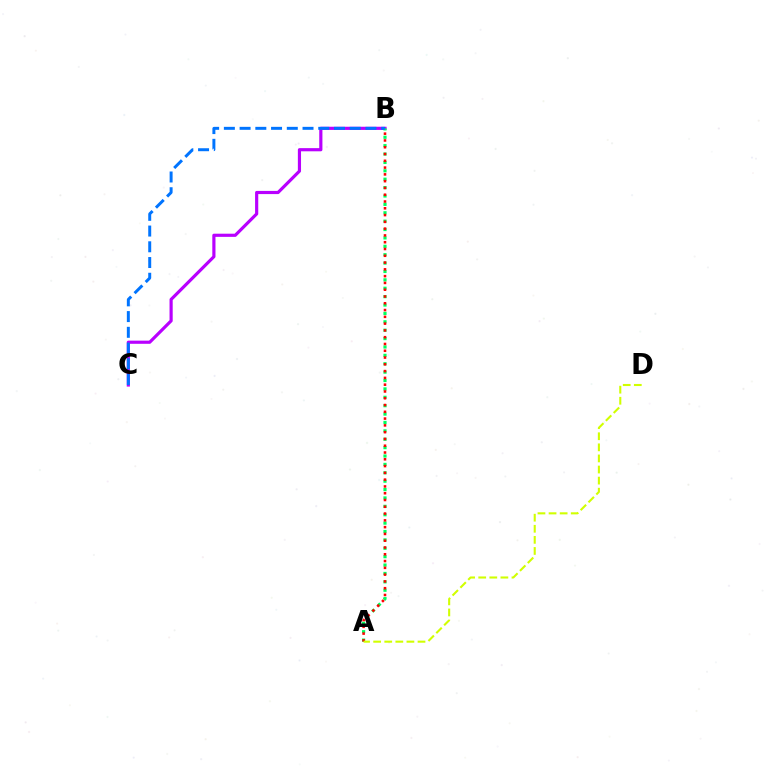{('B', 'C'): [{'color': '#b900ff', 'line_style': 'solid', 'thickness': 2.28}, {'color': '#0074ff', 'line_style': 'dashed', 'thickness': 2.14}], ('A', 'B'): [{'color': '#00ff5c', 'line_style': 'dotted', 'thickness': 2.28}, {'color': '#ff0000', 'line_style': 'dotted', 'thickness': 1.84}], ('A', 'D'): [{'color': '#d1ff00', 'line_style': 'dashed', 'thickness': 1.51}]}